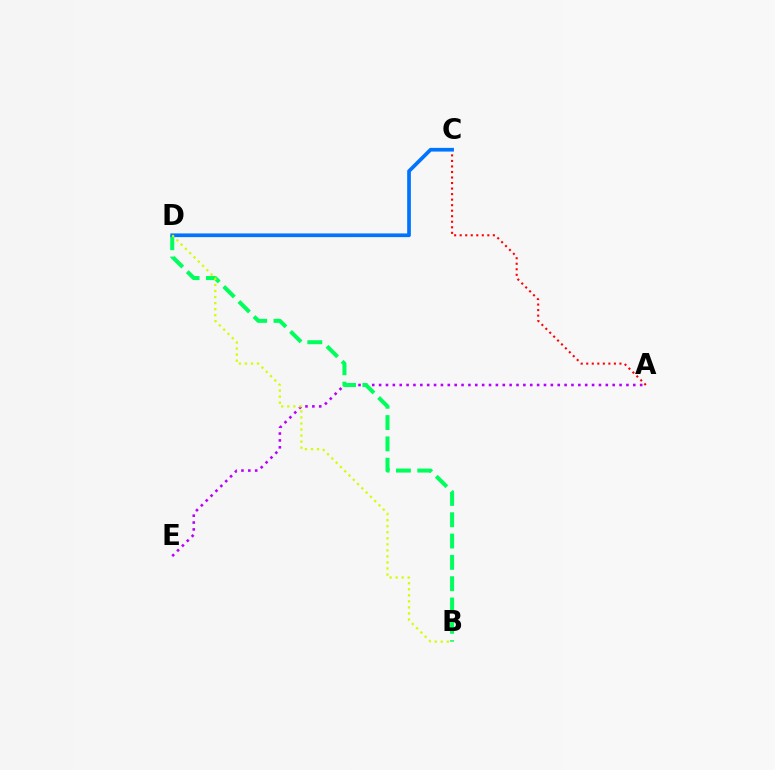{('A', 'C'): [{'color': '#ff0000', 'line_style': 'dotted', 'thickness': 1.5}], ('A', 'E'): [{'color': '#b900ff', 'line_style': 'dotted', 'thickness': 1.87}], ('B', 'D'): [{'color': '#00ff5c', 'line_style': 'dashed', 'thickness': 2.9}, {'color': '#d1ff00', 'line_style': 'dotted', 'thickness': 1.64}], ('C', 'D'): [{'color': '#0074ff', 'line_style': 'solid', 'thickness': 2.67}]}